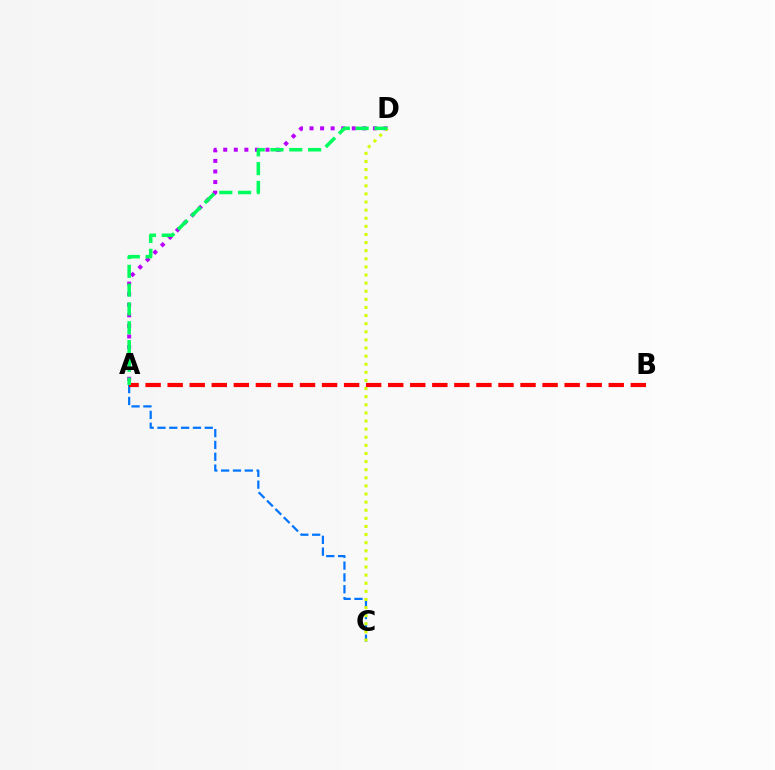{('A', 'D'): [{'color': '#b900ff', 'line_style': 'dotted', 'thickness': 2.87}, {'color': '#00ff5c', 'line_style': 'dashed', 'thickness': 2.55}], ('A', 'C'): [{'color': '#0074ff', 'line_style': 'dashed', 'thickness': 1.61}], ('A', 'B'): [{'color': '#ff0000', 'line_style': 'dashed', 'thickness': 3.0}], ('C', 'D'): [{'color': '#d1ff00', 'line_style': 'dotted', 'thickness': 2.2}]}